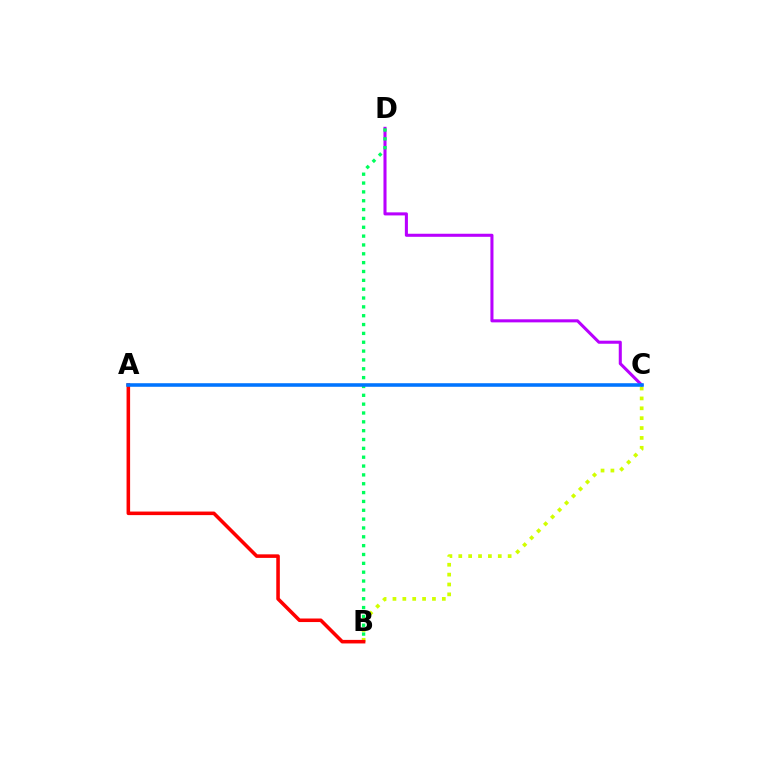{('C', 'D'): [{'color': '#b900ff', 'line_style': 'solid', 'thickness': 2.2}], ('B', 'C'): [{'color': '#d1ff00', 'line_style': 'dotted', 'thickness': 2.68}], ('B', 'D'): [{'color': '#00ff5c', 'line_style': 'dotted', 'thickness': 2.4}], ('A', 'B'): [{'color': '#ff0000', 'line_style': 'solid', 'thickness': 2.56}], ('A', 'C'): [{'color': '#0074ff', 'line_style': 'solid', 'thickness': 2.56}]}